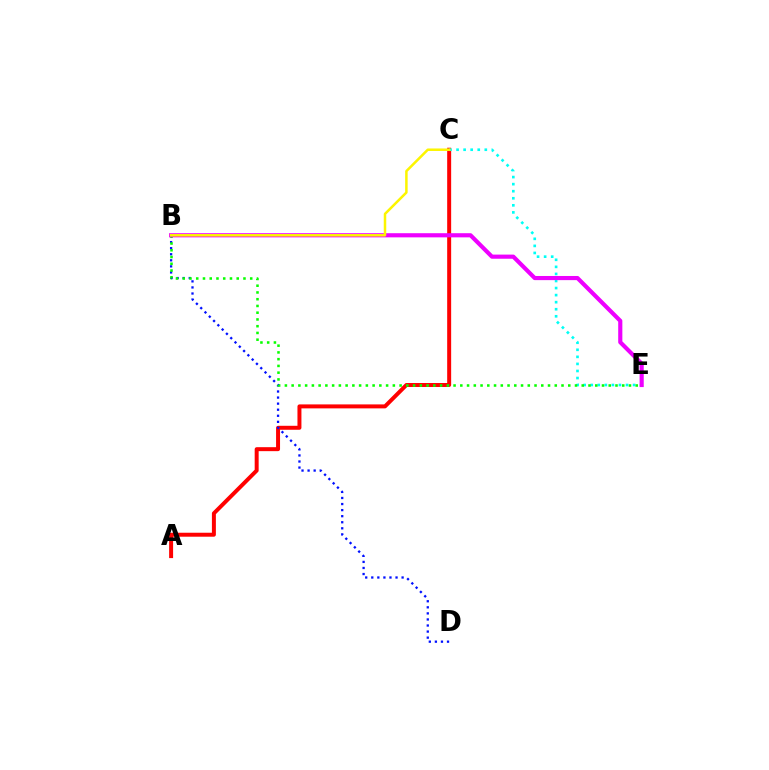{('A', 'C'): [{'color': '#ff0000', 'line_style': 'solid', 'thickness': 2.86}], ('C', 'E'): [{'color': '#00fff6', 'line_style': 'dotted', 'thickness': 1.92}], ('B', 'D'): [{'color': '#0010ff', 'line_style': 'dotted', 'thickness': 1.65}], ('B', 'E'): [{'color': '#08ff00', 'line_style': 'dotted', 'thickness': 1.83}, {'color': '#ee00ff', 'line_style': 'solid', 'thickness': 2.98}], ('B', 'C'): [{'color': '#fcf500', 'line_style': 'solid', 'thickness': 1.81}]}